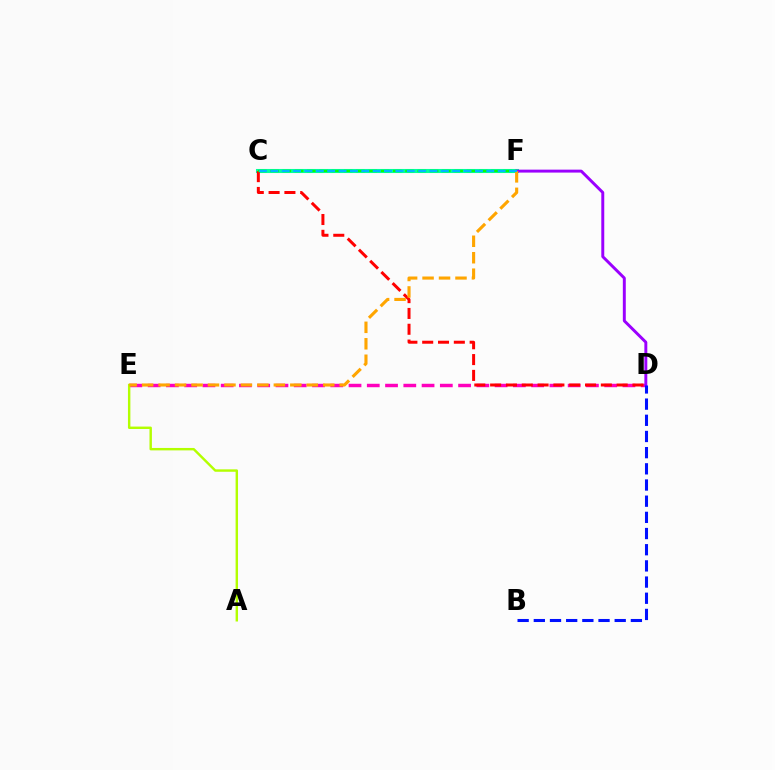{('D', 'E'): [{'color': '#ff00bd', 'line_style': 'dashed', 'thickness': 2.48}], ('A', 'E'): [{'color': '#b3ff00', 'line_style': 'solid', 'thickness': 1.75}], ('C', 'F'): [{'color': '#00ff9d', 'line_style': 'solid', 'thickness': 2.93}, {'color': '#08ff00', 'line_style': 'dashed', 'thickness': 1.67}, {'color': '#00b5ff', 'line_style': 'dashed', 'thickness': 1.54}], ('D', 'F'): [{'color': '#9b00ff', 'line_style': 'solid', 'thickness': 2.12}], ('C', 'D'): [{'color': '#ff0000', 'line_style': 'dashed', 'thickness': 2.15}], ('B', 'D'): [{'color': '#0010ff', 'line_style': 'dashed', 'thickness': 2.2}], ('E', 'F'): [{'color': '#ffa500', 'line_style': 'dashed', 'thickness': 2.24}]}